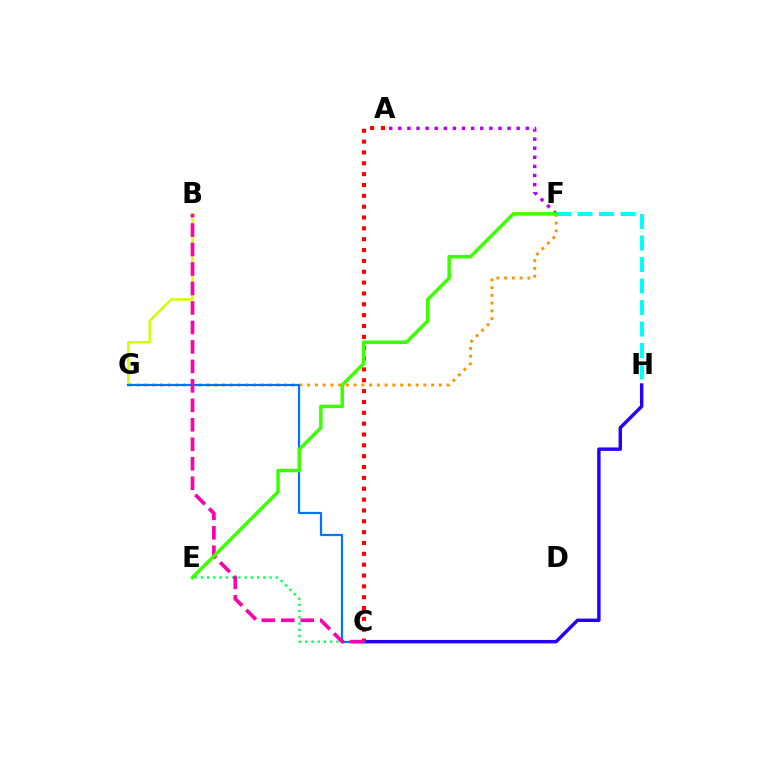{('A', 'F'): [{'color': '#b900ff', 'line_style': 'dotted', 'thickness': 2.47}], ('C', 'H'): [{'color': '#2500ff', 'line_style': 'solid', 'thickness': 2.47}], ('F', 'G'): [{'color': '#ff9400', 'line_style': 'dotted', 'thickness': 2.1}], ('C', 'E'): [{'color': '#00ff5c', 'line_style': 'dotted', 'thickness': 1.7}], ('B', 'G'): [{'color': '#d1ff00', 'line_style': 'solid', 'thickness': 1.77}], ('A', 'C'): [{'color': '#ff0000', 'line_style': 'dotted', 'thickness': 2.95}], ('F', 'H'): [{'color': '#00fff6', 'line_style': 'dashed', 'thickness': 2.92}], ('C', 'G'): [{'color': '#0074ff', 'line_style': 'solid', 'thickness': 1.6}], ('B', 'C'): [{'color': '#ff00ac', 'line_style': 'dashed', 'thickness': 2.65}], ('E', 'F'): [{'color': '#3dff00', 'line_style': 'solid', 'thickness': 2.52}]}